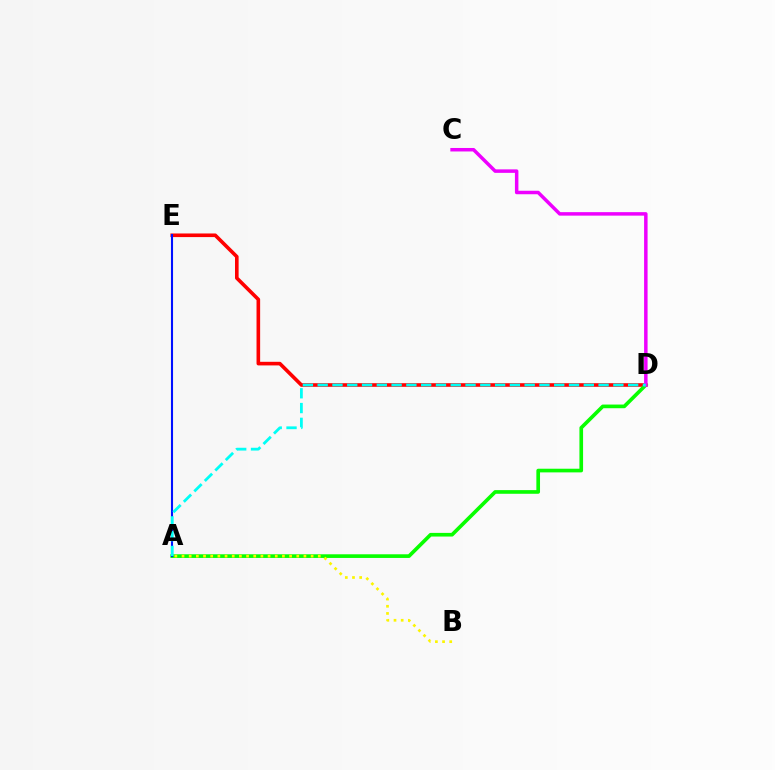{('D', 'E'): [{'color': '#ff0000', 'line_style': 'solid', 'thickness': 2.6}], ('A', 'D'): [{'color': '#08ff00', 'line_style': 'solid', 'thickness': 2.63}, {'color': '#00fff6', 'line_style': 'dashed', 'thickness': 2.01}], ('A', 'B'): [{'color': '#fcf500', 'line_style': 'dotted', 'thickness': 1.95}], ('C', 'D'): [{'color': '#ee00ff', 'line_style': 'solid', 'thickness': 2.51}], ('A', 'E'): [{'color': '#0010ff', 'line_style': 'solid', 'thickness': 1.51}]}